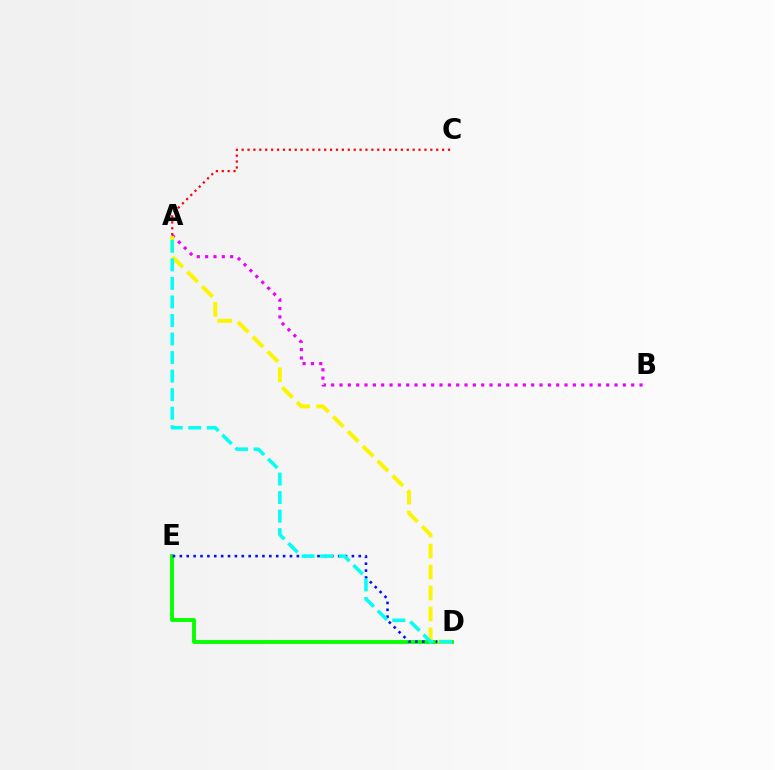{('D', 'E'): [{'color': '#08ff00', 'line_style': 'solid', 'thickness': 2.79}, {'color': '#0010ff', 'line_style': 'dotted', 'thickness': 1.87}], ('A', 'B'): [{'color': '#ee00ff', 'line_style': 'dotted', 'thickness': 2.26}], ('A', 'C'): [{'color': '#ff0000', 'line_style': 'dotted', 'thickness': 1.6}], ('A', 'D'): [{'color': '#fcf500', 'line_style': 'dashed', 'thickness': 2.85}, {'color': '#00fff6', 'line_style': 'dashed', 'thickness': 2.52}]}